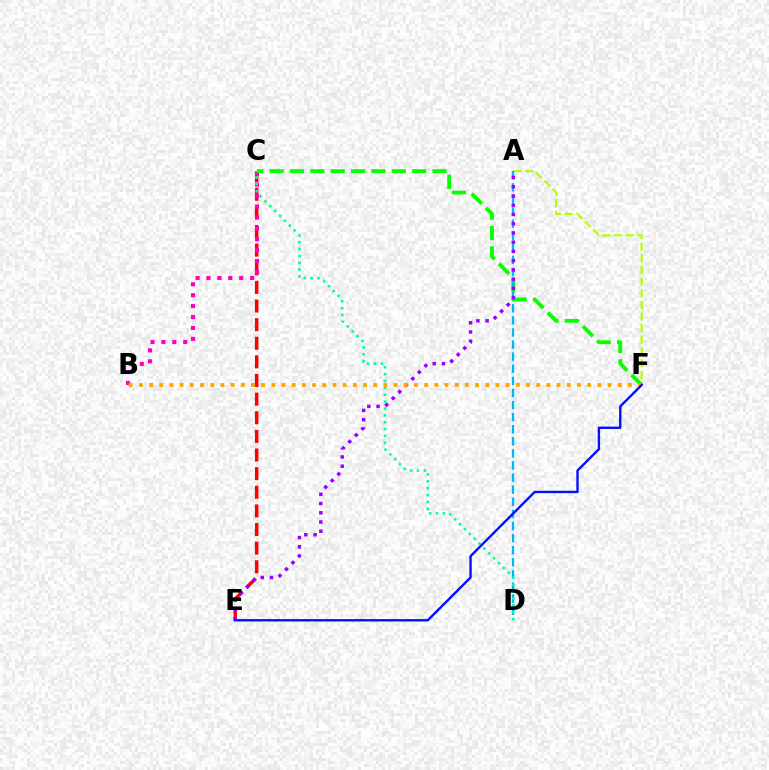{('C', 'E'): [{'color': '#ff0000', 'line_style': 'dashed', 'thickness': 2.53}], ('A', 'F'): [{'color': '#b3ff00', 'line_style': 'dashed', 'thickness': 1.58}], ('B', 'C'): [{'color': '#ff00bd', 'line_style': 'dotted', 'thickness': 2.96}], ('C', 'F'): [{'color': '#08ff00', 'line_style': 'dashed', 'thickness': 2.77}], ('A', 'D'): [{'color': '#00b5ff', 'line_style': 'dashed', 'thickness': 1.64}], ('A', 'E'): [{'color': '#9b00ff', 'line_style': 'dotted', 'thickness': 2.51}], ('C', 'D'): [{'color': '#00ff9d', 'line_style': 'dotted', 'thickness': 1.87}], ('B', 'F'): [{'color': '#ffa500', 'line_style': 'dotted', 'thickness': 2.77}], ('E', 'F'): [{'color': '#0010ff', 'line_style': 'solid', 'thickness': 1.71}]}